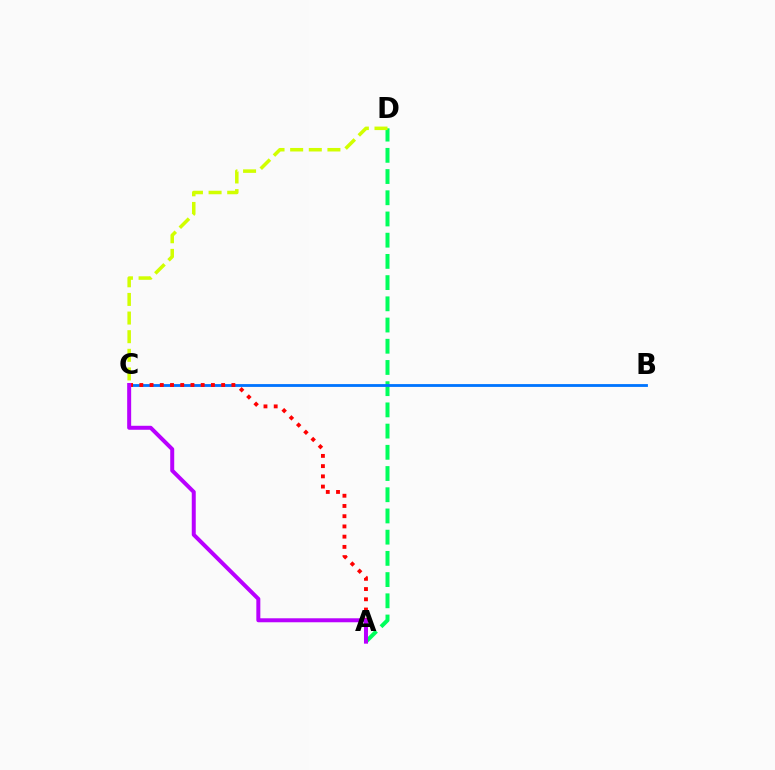{('A', 'D'): [{'color': '#00ff5c', 'line_style': 'dashed', 'thickness': 2.88}], ('C', 'D'): [{'color': '#d1ff00', 'line_style': 'dashed', 'thickness': 2.53}], ('B', 'C'): [{'color': '#0074ff', 'line_style': 'solid', 'thickness': 2.03}], ('A', 'C'): [{'color': '#ff0000', 'line_style': 'dotted', 'thickness': 2.78}, {'color': '#b900ff', 'line_style': 'solid', 'thickness': 2.87}]}